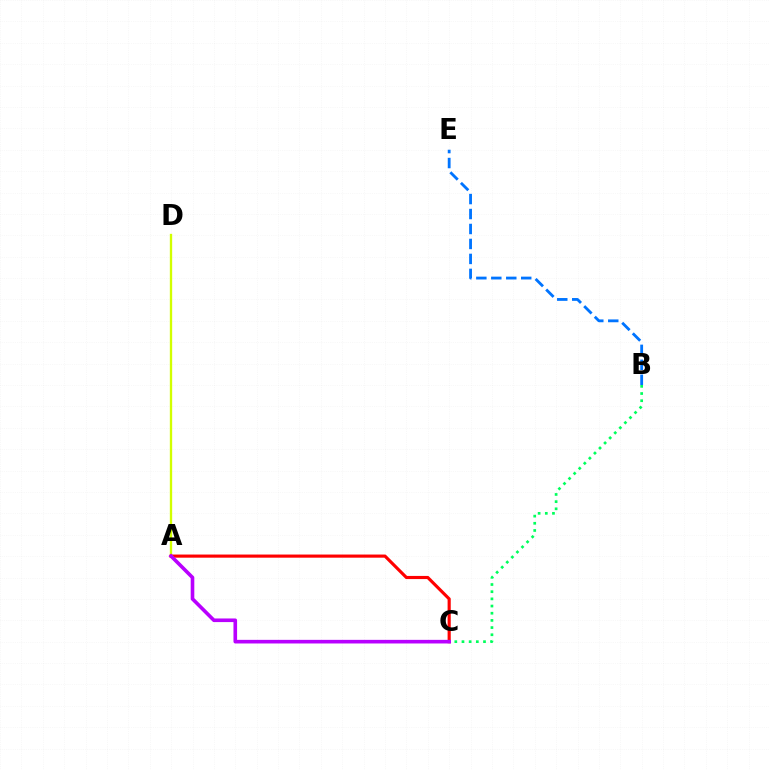{('B', 'E'): [{'color': '#0074ff', 'line_style': 'dashed', 'thickness': 2.03}], ('A', 'D'): [{'color': '#d1ff00', 'line_style': 'solid', 'thickness': 1.68}], ('A', 'C'): [{'color': '#ff0000', 'line_style': 'solid', 'thickness': 2.26}, {'color': '#b900ff', 'line_style': 'solid', 'thickness': 2.61}], ('B', 'C'): [{'color': '#00ff5c', 'line_style': 'dotted', 'thickness': 1.95}]}